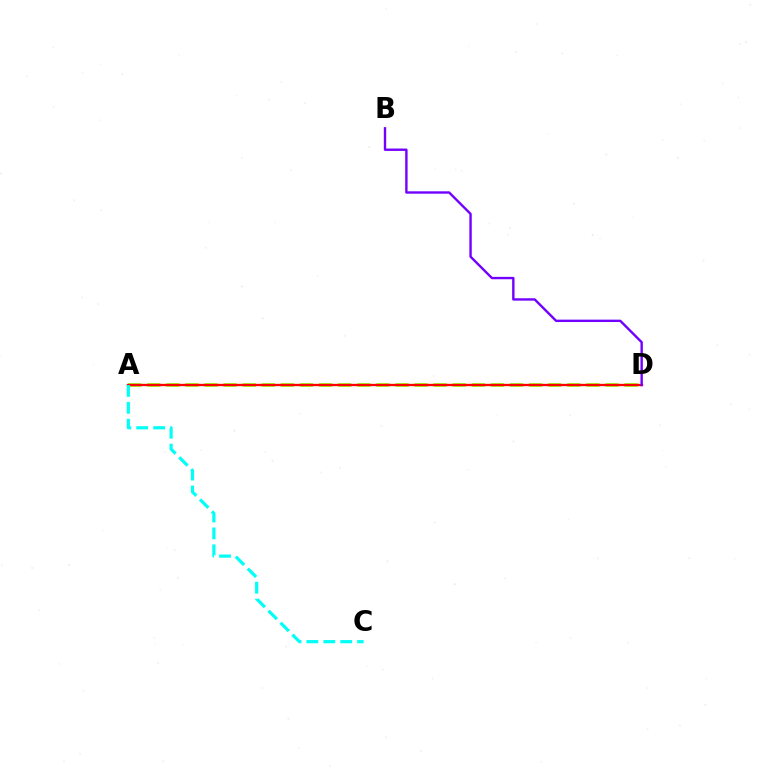{('A', 'D'): [{'color': '#84ff00', 'line_style': 'dashed', 'thickness': 2.59}, {'color': '#ff0000', 'line_style': 'solid', 'thickness': 1.67}], ('A', 'C'): [{'color': '#00fff6', 'line_style': 'dashed', 'thickness': 2.3}], ('B', 'D'): [{'color': '#7200ff', 'line_style': 'solid', 'thickness': 1.72}]}